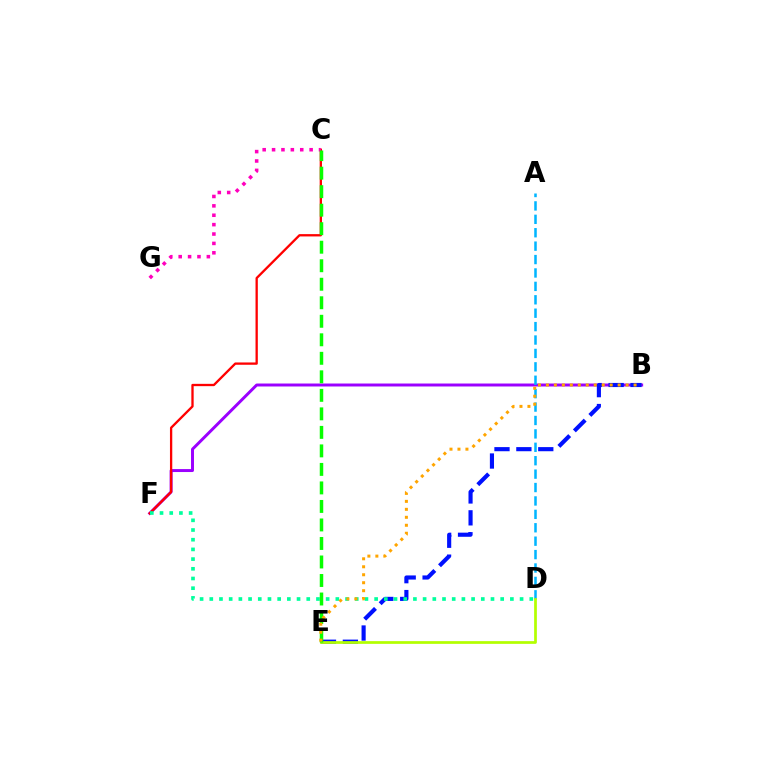{('B', 'F'): [{'color': '#9b00ff', 'line_style': 'solid', 'thickness': 2.13}], ('C', 'F'): [{'color': '#ff0000', 'line_style': 'solid', 'thickness': 1.66}], ('A', 'D'): [{'color': '#00b5ff', 'line_style': 'dashed', 'thickness': 1.82}], ('B', 'E'): [{'color': '#0010ff', 'line_style': 'dashed', 'thickness': 2.97}, {'color': '#ffa500', 'line_style': 'dotted', 'thickness': 2.17}], ('D', 'F'): [{'color': '#00ff9d', 'line_style': 'dotted', 'thickness': 2.63}], ('D', 'E'): [{'color': '#b3ff00', 'line_style': 'solid', 'thickness': 1.95}], ('C', 'G'): [{'color': '#ff00bd', 'line_style': 'dotted', 'thickness': 2.55}], ('C', 'E'): [{'color': '#08ff00', 'line_style': 'dashed', 'thickness': 2.52}]}